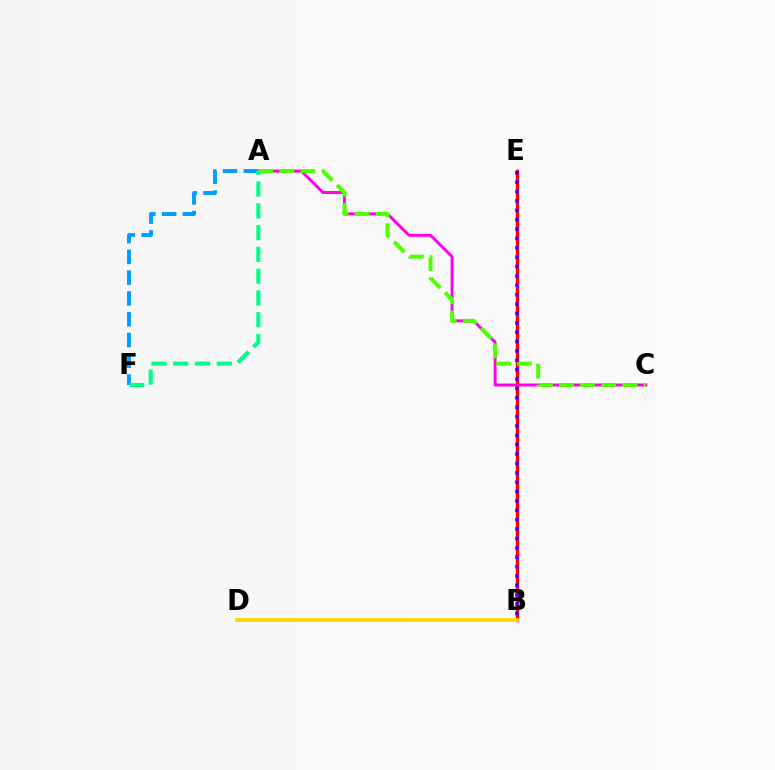{('B', 'E'): [{'color': '#ff0000', 'line_style': 'solid', 'thickness': 2.41}, {'color': '#3700ff', 'line_style': 'dotted', 'thickness': 2.55}], ('A', 'C'): [{'color': '#ff00ed', 'line_style': 'solid', 'thickness': 2.11}, {'color': '#4fff00', 'line_style': 'dashed', 'thickness': 2.87}], ('A', 'F'): [{'color': '#009eff', 'line_style': 'dashed', 'thickness': 2.82}, {'color': '#00ff86', 'line_style': 'dashed', 'thickness': 2.96}], ('B', 'D'): [{'color': '#ffd500', 'line_style': 'solid', 'thickness': 2.71}]}